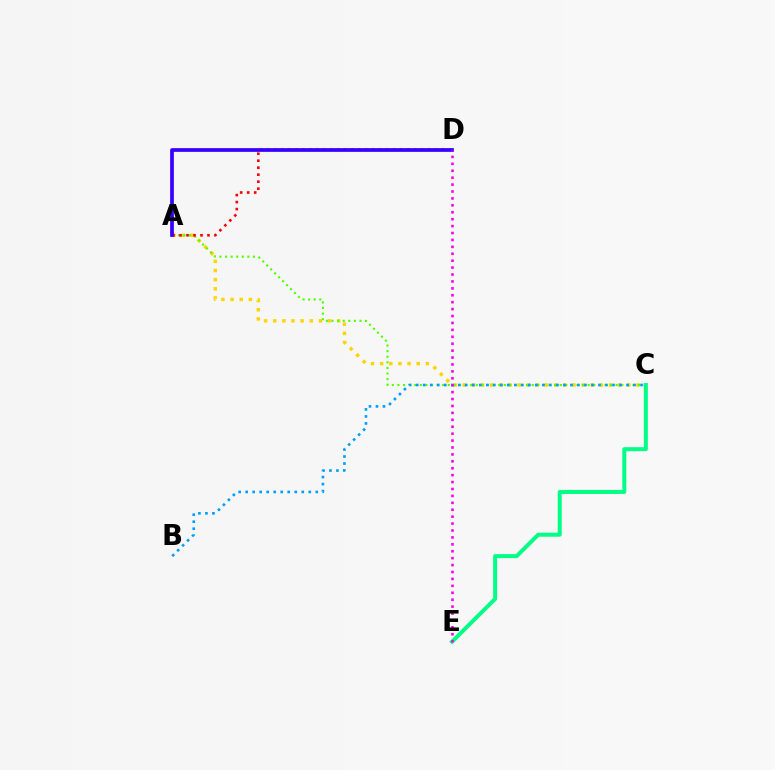{('A', 'C'): [{'color': '#ffd500', 'line_style': 'dotted', 'thickness': 2.48}, {'color': '#4fff00', 'line_style': 'dotted', 'thickness': 1.52}], ('A', 'D'): [{'color': '#ff0000', 'line_style': 'dotted', 'thickness': 1.9}, {'color': '#3700ff', 'line_style': 'solid', 'thickness': 2.67}], ('B', 'C'): [{'color': '#009eff', 'line_style': 'dotted', 'thickness': 1.9}], ('C', 'E'): [{'color': '#00ff86', 'line_style': 'solid', 'thickness': 2.88}], ('D', 'E'): [{'color': '#ff00ed', 'line_style': 'dotted', 'thickness': 1.88}]}